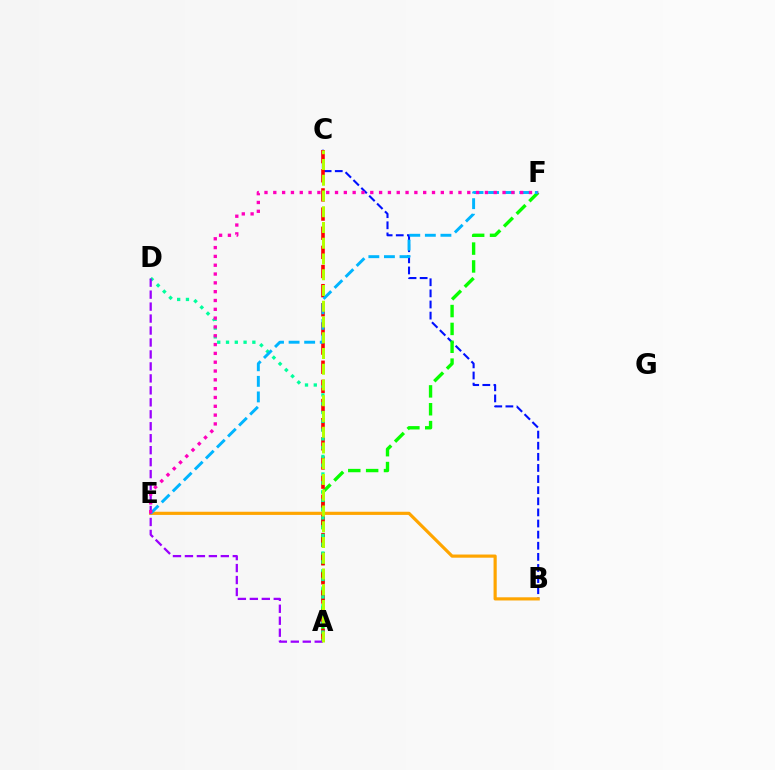{('B', 'C'): [{'color': '#0010ff', 'line_style': 'dashed', 'thickness': 1.51}], ('A', 'F'): [{'color': '#08ff00', 'line_style': 'dashed', 'thickness': 2.43}], ('A', 'C'): [{'color': '#ff0000', 'line_style': 'dashed', 'thickness': 2.6}, {'color': '#b3ff00', 'line_style': 'dashed', 'thickness': 2.14}], ('A', 'D'): [{'color': '#00ff9d', 'line_style': 'dotted', 'thickness': 2.39}, {'color': '#9b00ff', 'line_style': 'dashed', 'thickness': 1.63}], ('B', 'E'): [{'color': '#ffa500', 'line_style': 'solid', 'thickness': 2.28}], ('E', 'F'): [{'color': '#00b5ff', 'line_style': 'dashed', 'thickness': 2.12}, {'color': '#ff00bd', 'line_style': 'dotted', 'thickness': 2.4}]}